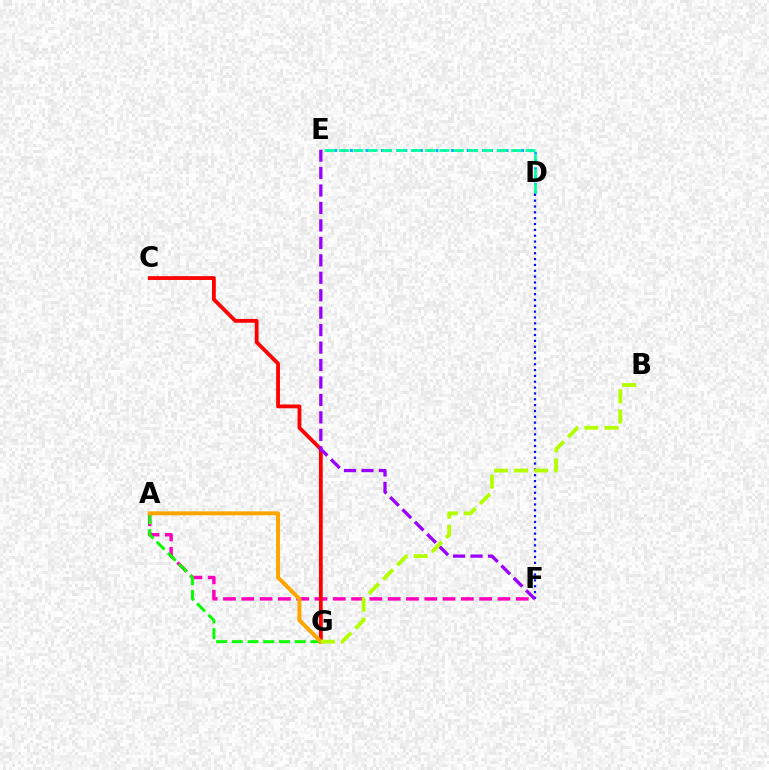{('D', 'E'): [{'color': '#00b5ff', 'line_style': 'dotted', 'thickness': 2.11}, {'color': '#00ff9d', 'line_style': 'dashed', 'thickness': 1.95}], ('A', 'F'): [{'color': '#ff00bd', 'line_style': 'dashed', 'thickness': 2.49}], ('C', 'G'): [{'color': '#ff0000', 'line_style': 'solid', 'thickness': 2.74}], ('A', 'G'): [{'color': '#08ff00', 'line_style': 'dashed', 'thickness': 2.13}, {'color': '#ffa500', 'line_style': 'solid', 'thickness': 2.87}], ('D', 'F'): [{'color': '#0010ff', 'line_style': 'dotted', 'thickness': 1.59}], ('E', 'F'): [{'color': '#9b00ff', 'line_style': 'dashed', 'thickness': 2.37}], ('B', 'G'): [{'color': '#b3ff00', 'line_style': 'dashed', 'thickness': 2.73}]}